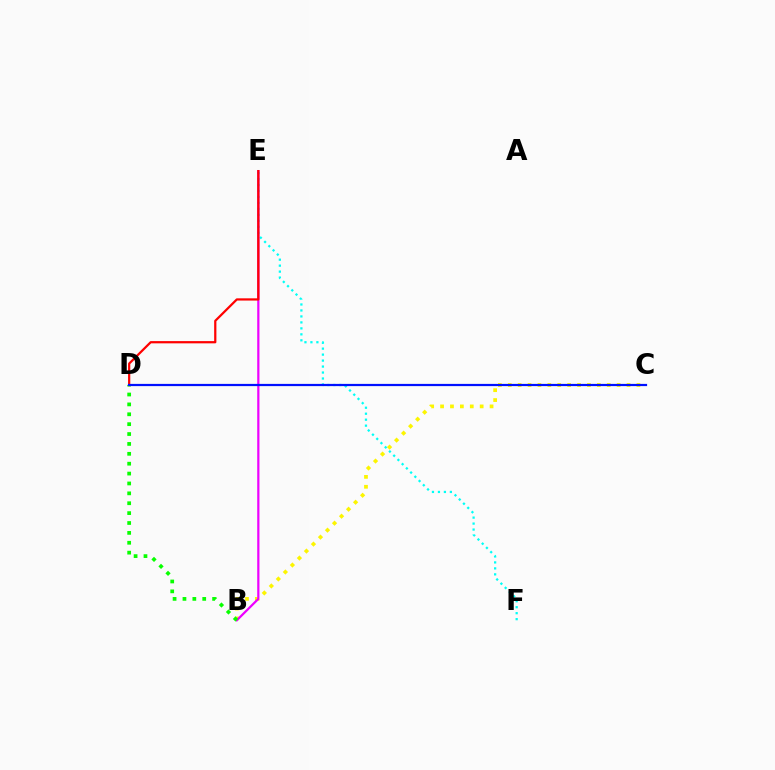{('E', 'F'): [{'color': '#00fff6', 'line_style': 'dotted', 'thickness': 1.62}], ('B', 'C'): [{'color': '#fcf500', 'line_style': 'dotted', 'thickness': 2.69}], ('B', 'E'): [{'color': '#ee00ff', 'line_style': 'solid', 'thickness': 1.6}], ('D', 'E'): [{'color': '#ff0000', 'line_style': 'solid', 'thickness': 1.61}], ('B', 'D'): [{'color': '#08ff00', 'line_style': 'dotted', 'thickness': 2.69}], ('C', 'D'): [{'color': '#0010ff', 'line_style': 'solid', 'thickness': 1.6}]}